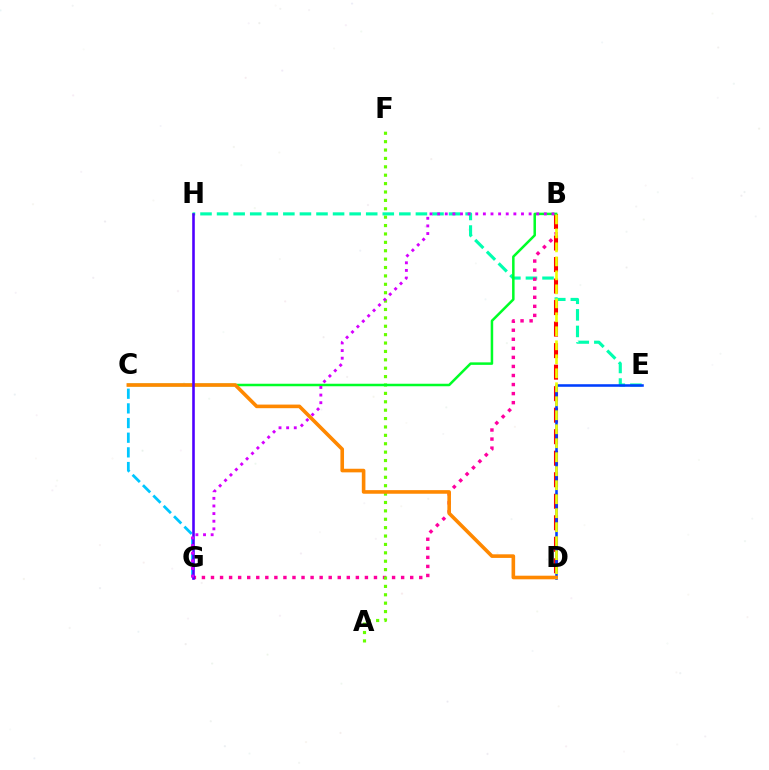{('E', 'H'): [{'color': '#00ffaf', 'line_style': 'dashed', 'thickness': 2.25}], ('C', 'G'): [{'color': '#00c7ff', 'line_style': 'dashed', 'thickness': 1.99}], ('B', 'G'): [{'color': '#ff00a0', 'line_style': 'dotted', 'thickness': 2.46}, {'color': '#d600ff', 'line_style': 'dotted', 'thickness': 2.07}], ('A', 'F'): [{'color': '#66ff00', 'line_style': 'dotted', 'thickness': 2.28}], ('B', 'D'): [{'color': '#ff0000', 'line_style': 'dashed', 'thickness': 2.92}, {'color': '#eeff00', 'line_style': 'dashed', 'thickness': 1.9}], ('D', 'E'): [{'color': '#003fff', 'line_style': 'solid', 'thickness': 1.84}], ('B', 'C'): [{'color': '#00ff27', 'line_style': 'solid', 'thickness': 1.81}], ('C', 'D'): [{'color': '#ff8800', 'line_style': 'solid', 'thickness': 2.6}], ('G', 'H'): [{'color': '#4f00ff', 'line_style': 'solid', 'thickness': 1.87}]}